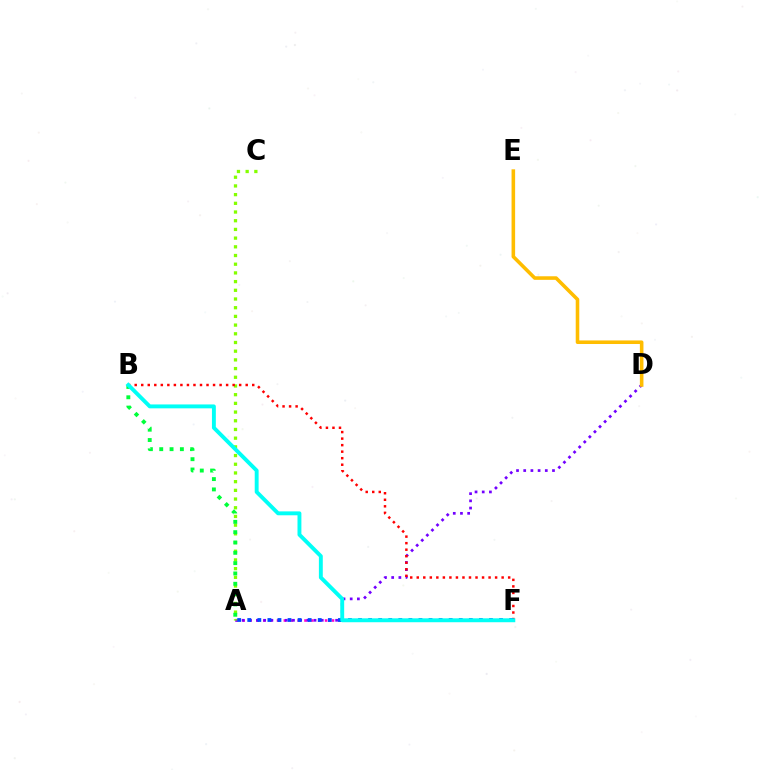{('A', 'F'): [{'color': '#ff00cf', 'line_style': 'dotted', 'thickness': 1.87}, {'color': '#004bff', 'line_style': 'dotted', 'thickness': 2.74}], ('A', 'D'): [{'color': '#7200ff', 'line_style': 'dotted', 'thickness': 1.95}], ('A', 'C'): [{'color': '#84ff00', 'line_style': 'dotted', 'thickness': 2.36}], ('B', 'F'): [{'color': '#ff0000', 'line_style': 'dotted', 'thickness': 1.77}, {'color': '#00fff6', 'line_style': 'solid', 'thickness': 2.81}], ('A', 'B'): [{'color': '#00ff39', 'line_style': 'dotted', 'thickness': 2.8}], ('D', 'E'): [{'color': '#ffbd00', 'line_style': 'solid', 'thickness': 2.57}]}